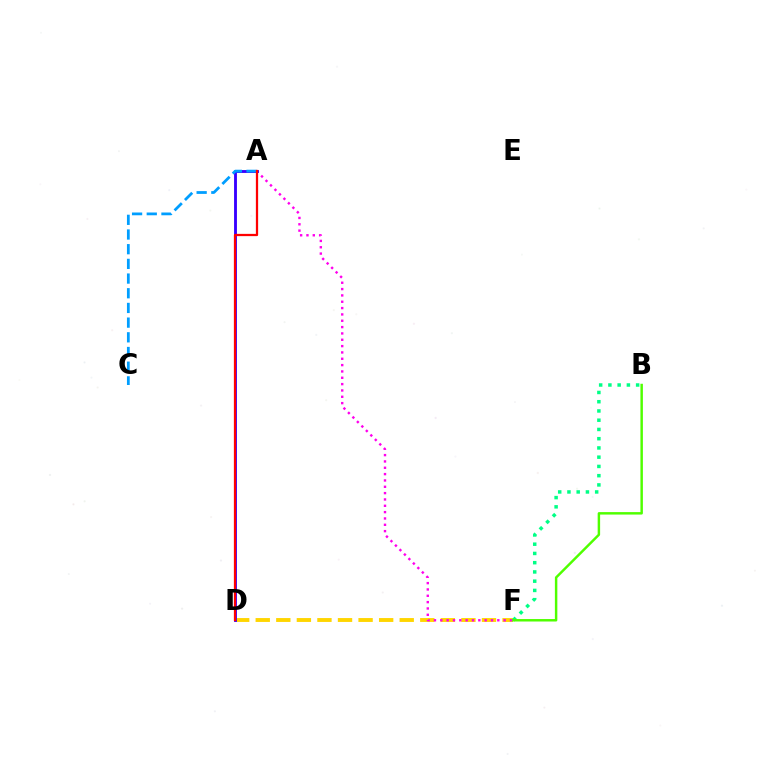{('D', 'F'): [{'color': '#ffd500', 'line_style': 'dashed', 'thickness': 2.79}], ('B', 'F'): [{'color': '#00ff86', 'line_style': 'dotted', 'thickness': 2.51}, {'color': '#4fff00', 'line_style': 'solid', 'thickness': 1.77}], ('A', 'F'): [{'color': '#ff00ed', 'line_style': 'dotted', 'thickness': 1.72}], ('A', 'D'): [{'color': '#3700ff', 'line_style': 'solid', 'thickness': 2.06}, {'color': '#ff0000', 'line_style': 'solid', 'thickness': 1.62}], ('A', 'C'): [{'color': '#009eff', 'line_style': 'dashed', 'thickness': 2.0}]}